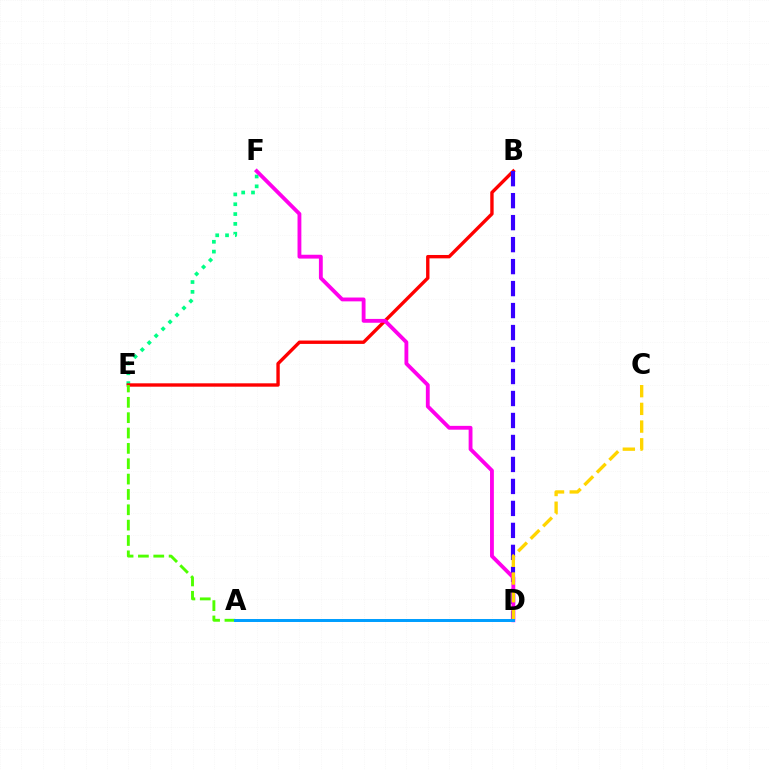{('E', 'F'): [{'color': '#00ff86', 'line_style': 'dotted', 'thickness': 2.67}], ('B', 'E'): [{'color': '#ff0000', 'line_style': 'solid', 'thickness': 2.43}], ('B', 'D'): [{'color': '#3700ff', 'line_style': 'dashed', 'thickness': 2.99}], ('D', 'F'): [{'color': '#ff00ed', 'line_style': 'solid', 'thickness': 2.76}], ('A', 'E'): [{'color': '#4fff00', 'line_style': 'dashed', 'thickness': 2.09}], ('C', 'D'): [{'color': '#ffd500', 'line_style': 'dashed', 'thickness': 2.41}], ('A', 'D'): [{'color': '#009eff', 'line_style': 'solid', 'thickness': 2.14}]}